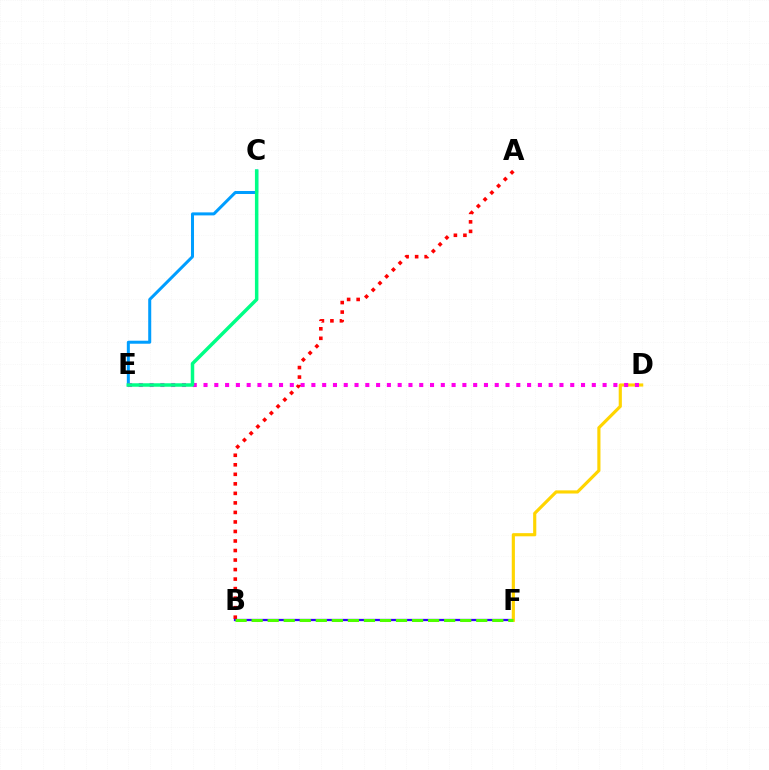{('C', 'E'): [{'color': '#009eff', 'line_style': 'solid', 'thickness': 2.17}, {'color': '#00ff86', 'line_style': 'solid', 'thickness': 2.51}], ('A', 'B'): [{'color': '#ff0000', 'line_style': 'dotted', 'thickness': 2.59}], ('B', 'F'): [{'color': '#3700ff', 'line_style': 'solid', 'thickness': 1.63}, {'color': '#4fff00', 'line_style': 'dashed', 'thickness': 2.18}], ('D', 'F'): [{'color': '#ffd500', 'line_style': 'solid', 'thickness': 2.27}], ('D', 'E'): [{'color': '#ff00ed', 'line_style': 'dotted', 'thickness': 2.93}]}